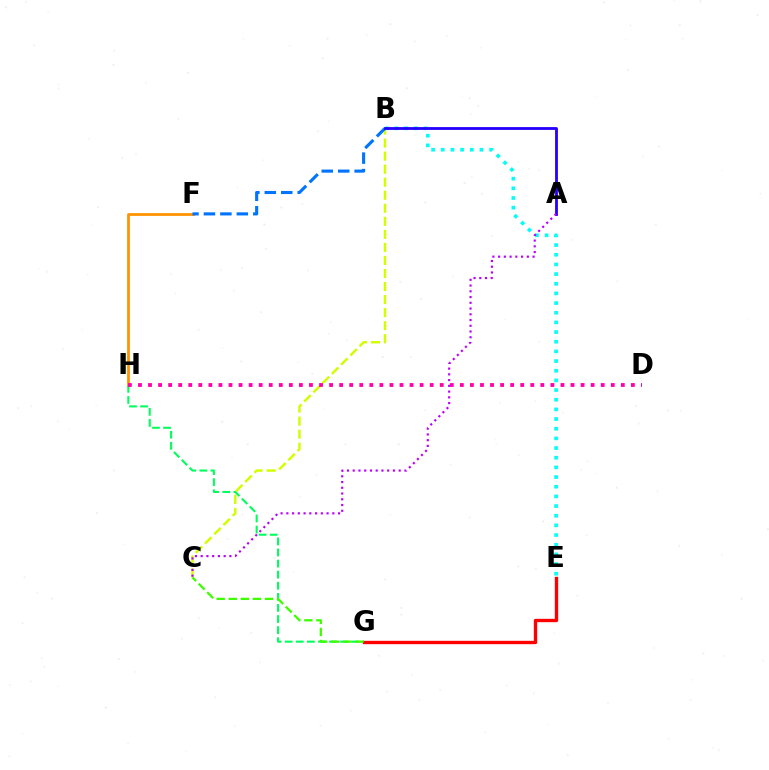{('B', 'E'): [{'color': '#00fff6', 'line_style': 'dotted', 'thickness': 2.63}], ('B', 'C'): [{'color': '#d1ff00', 'line_style': 'dashed', 'thickness': 1.77}], ('F', 'H'): [{'color': '#ff9400', 'line_style': 'solid', 'thickness': 2.0}], ('G', 'H'): [{'color': '#00ff5c', 'line_style': 'dashed', 'thickness': 1.51}], ('D', 'H'): [{'color': '#ff00ac', 'line_style': 'dotted', 'thickness': 2.73}], ('E', 'G'): [{'color': '#ff0000', 'line_style': 'solid', 'thickness': 2.41}], ('C', 'G'): [{'color': '#3dff00', 'line_style': 'dashed', 'thickness': 1.64}], ('B', 'F'): [{'color': '#0074ff', 'line_style': 'dashed', 'thickness': 2.23}], ('A', 'B'): [{'color': '#2500ff', 'line_style': 'solid', 'thickness': 2.03}], ('A', 'C'): [{'color': '#b900ff', 'line_style': 'dotted', 'thickness': 1.56}]}